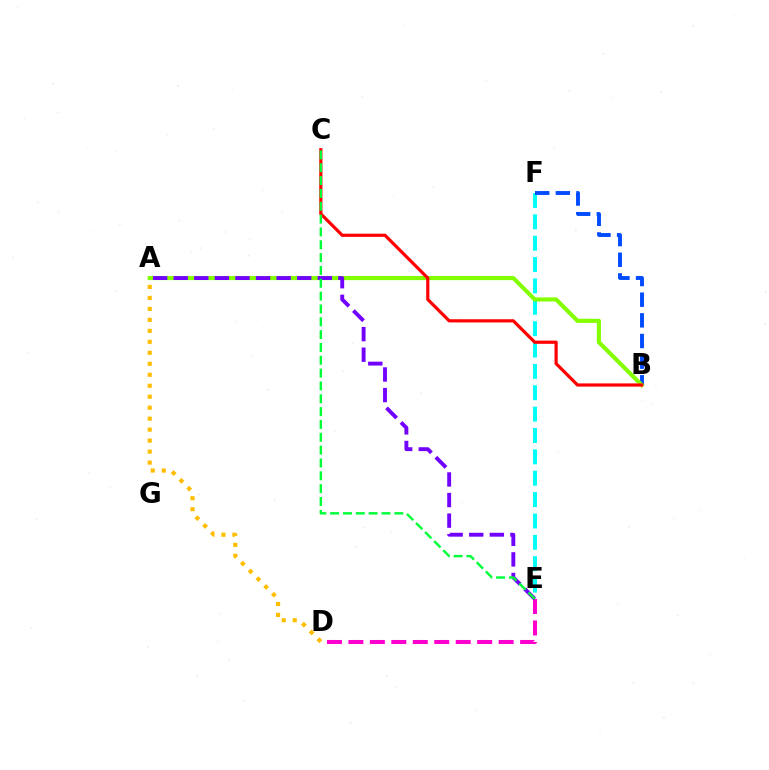{('D', 'E'): [{'color': '#ff00cf', 'line_style': 'dashed', 'thickness': 2.92}], ('E', 'F'): [{'color': '#00fff6', 'line_style': 'dashed', 'thickness': 2.9}], ('B', 'F'): [{'color': '#004bff', 'line_style': 'dashed', 'thickness': 2.81}], ('A', 'B'): [{'color': '#84ff00', 'line_style': 'solid', 'thickness': 2.97}], ('A', 'D'): [{'color': '#ffbd00', 'line_style': 'dotted', 'thickness': 2.98}], ('A', 'E'): [{'color': '#7200ff', 'line_style': 'dashed', 'thickness': 2.8}], ('B', 'C'): [{'color': '#ff0000', 'line_style': 'solid', 'thickness': 2.3}], ('C', 'E'): [{'color': '#00ff39', 'line_style': 'dashed', 'thickness': 1.74}]}